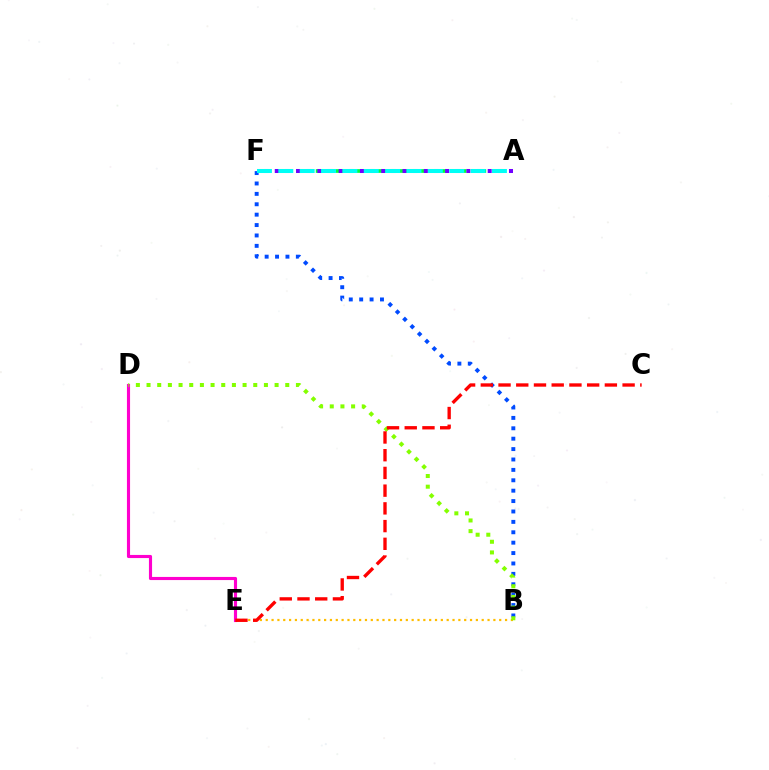{('A', 'F'): [{'color': '#00ff39', 'line_style': 'dashed', 'thickness': 2.66}, {'color': '#7200ff', 'line_style': 'dotted', 'thickness': 2.89}, {'color': '#00fff6', 'line_style': 'dashed', 'thickness': 2.9}], ('B', 'F'): [{'color': '#004bff', 'line_style': 'dotted', 'thickness': 2.83}], ('B', 'E'): [{'color': '#ffbd00', 'line_style': 'dotted', 'thickness': 1.59}], ('D', 'E'): [{'color': '#ff00cf', 'line_style': 'solid', 'thickness': 2.25}], ('B', 'D'): [{'color': '#84ff00', 'line_style': 'dotted', 'thickness': 2.9}], ('C', 'E'): [{'color': '#ff0000', 'line_style': 'dashed', 'thickness': 2.41}]}